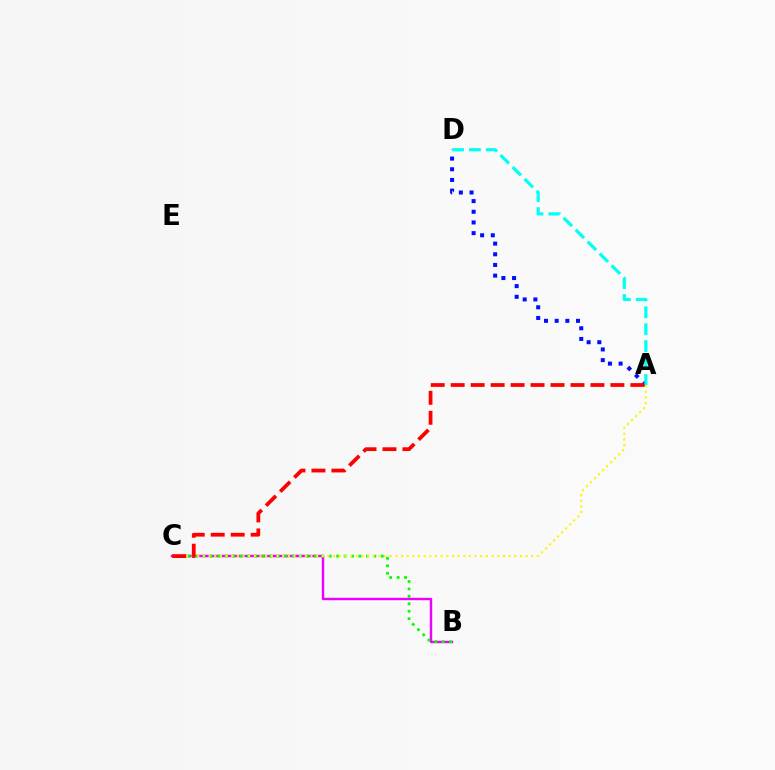{('A', 'D'): [{'color': '#0010ff', 'line_style': 'dotted', 'thickness': 2.9}, {'color': '#00fff6', 'line_style': 'dashed', 'thickness': 2.3}], ('B', 'C'): [{'color': '#ee00ff', 'line_style': 'solid', 'thickness': 1.74}, {'color': '#08ff00', 'line_style': 'dotted', 'thickness': 2.02}], ('A', 'C'): [{'color': '#fcf500', 'line_style': 'dotted', 'thickness': 1.54}, {'color': '#ff0000', 'line_style': 'dashed', 'thickness': 2.71}]}